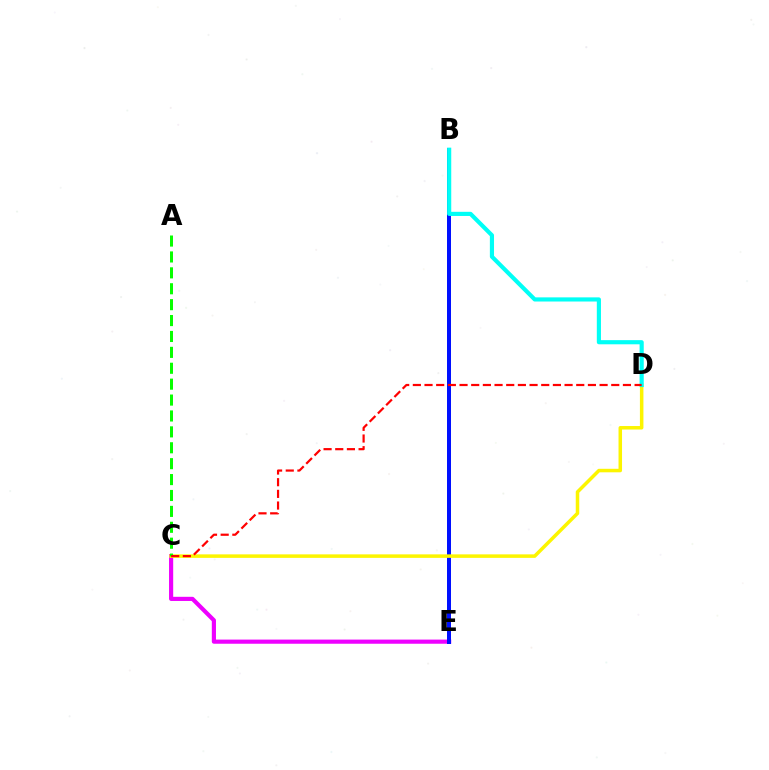{('C', 'E'): [{'color': '#ee00ff', 'line_style': 'solid', 'thickness': 2.99}], ('B', 'E'): [{'color': '#0010ff', 'line_style': 'solid', 'thickness': 2.88}], ('C', 'D'): [{'color': '#fcf500', 'line_style': 'solid', 'thickness': 2.53}, {'color': '#ff0000', 'line_style': 'dashed', 'thickness': 1.59}], ('A', 'C'): [{'color': '#08ff00', 'line_style': 'dashed', 'thickness': 2.16}], ('B', 'D'): [{'color': '#00fff6', 'line_style': 'solid', 'thickness': 2.99}]}